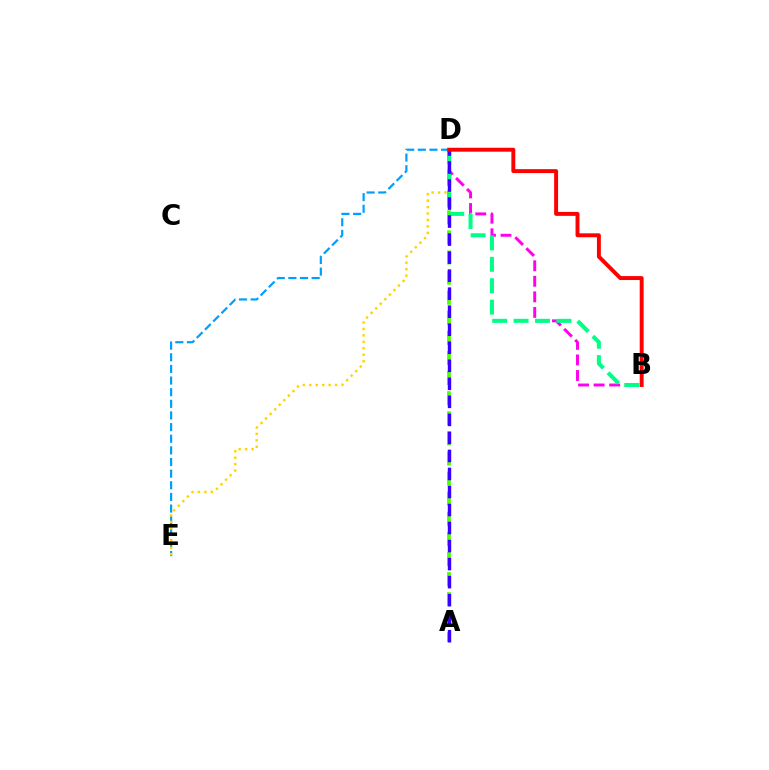{('D', 'E'): [{'color': '#009eff', 'line_style': 'dashed', 'thickness': 1.58}, {'color': '#ffd500', 'line_style': 'dotted', 'thickness': 1.75}], ('A', 'D'): [{'color': '#4fff00', 'line_style': 'dashed', 'thickness': 2.73}, {'color': '#3700ff', 'line_style': 'dashed', 'thickness': 2.45}], ('B', 'D'): [{'color': '#ff00ed', 'line_style': 'dashed', 'thickness': 2.11}, {'color': '#00ff86', 'line_style': 'dashed', 'thickness': 2.91}, {'color': '#ff0000', 'line_style': 'solid', 'thickness': 2.83}]}